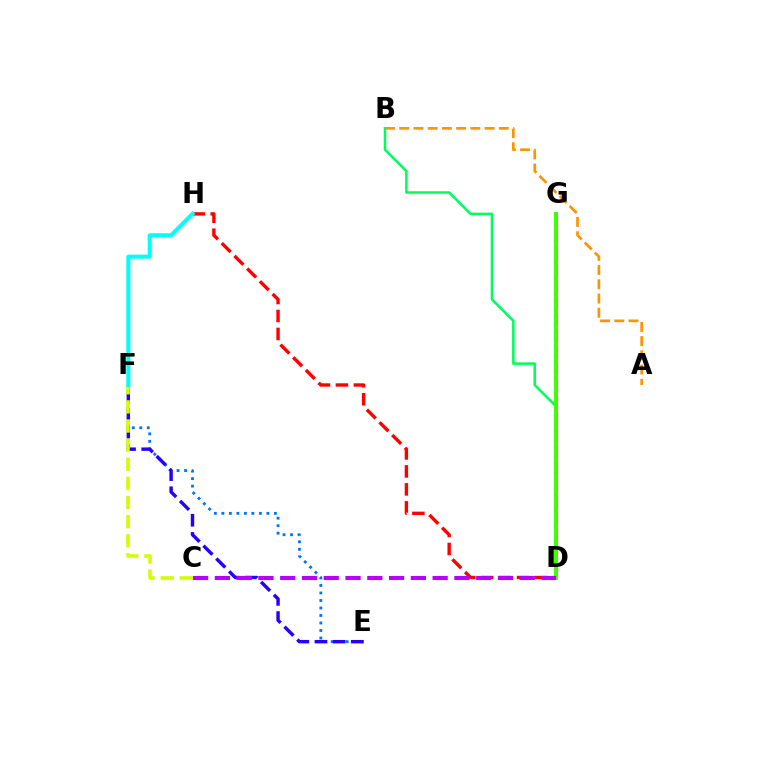{('A', 'B'): [{'color': '#ff9400', 'line_style': 'dashed', 'thickness': 1.93}], ('B', 'D'): [{'color': '#00ff5c', 'line_style': 'solid', 'thickness': 1.82}], ('D', 'H'): [{'color': '#ff0000', 'line_style': 'dashed', 'thickness': 2.44}], ('D', 'G'): [{'color': '#ff00ac', 'line_style': 'dashed', 'thickness': 2.25}, {'color': '#3dff00', 'line_style': 'solid', 'thickness': 2.83}], ('E', 'F'): [{'color': '#0074ff', 'line_style': 'dotted', 'thickness': 2.04}, {'color': '#2500ff', 'line_style': 'dashed', 'thickness': 2.47}], ('C', 'F'): [{'color': '#d1ff00', 'line_style': 'dashed', 'thickness': 2.6}], ('C', 'D'): [{'color': '#b900ff', 'line_style': 'dashed', 'thickness': 2.96}], ('F', 'H'): [{'color': '#00fff6', 'line_style': 'solid', 'thickness': 2.91}]}